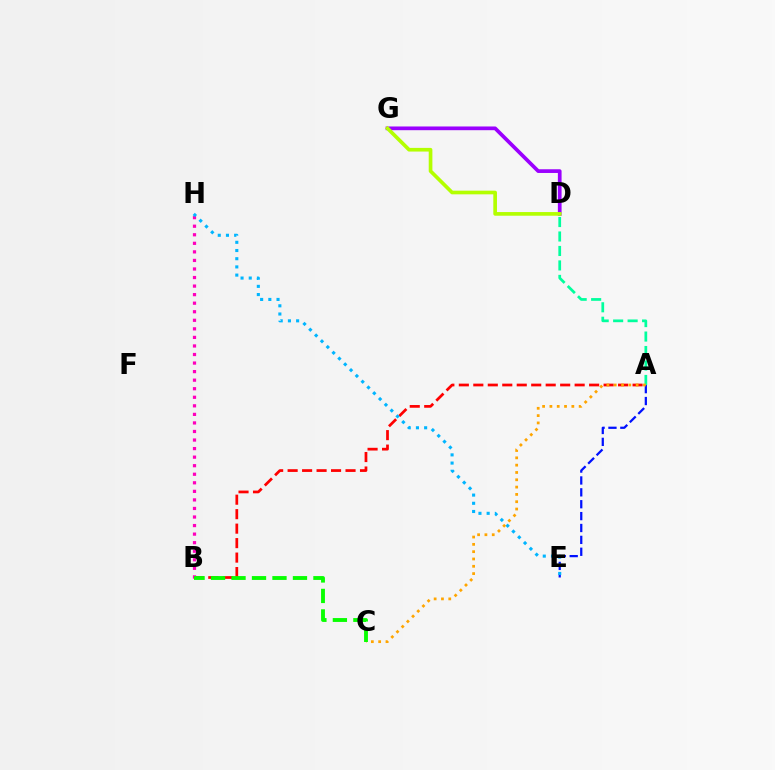{('A', 'B'): [{'color': '#ff0000', 'line_style': 'dashed', 'thickness': 1.97}], ('D', 'G'): [{'color': '#9b00ff', 'line_style': 'solid', 'thickness': 2.67}, {'color': '#b3ff00', 'line_style': 'solid', 'thickness': 2.64}], ('B', 'H'): [{'color': '#ff00bd', 'line_style': 'dotted', 'thickness': 2.32}], ('A', 'E'): [{'color': '#0010ff', 'line_style': 'dashed', 'thickness': 1.61}], ('E', 'H'): [{'color': '#00b5ff', 'line_style': 'dotted', 'thickness': 2.23}], ('A', 'D'): [{'color': '#00ff9d', 'line_style': 'dashed', 'thickness': 1.97}], ('A', 'C'): [{'color': '#ffa500', 'line_style': 'dotted', 'thickness': 1.99}], ('B', 'C'): [{'color': '#08ff00', 'line_style': 'dashed', 'thickness': 2.78}]}